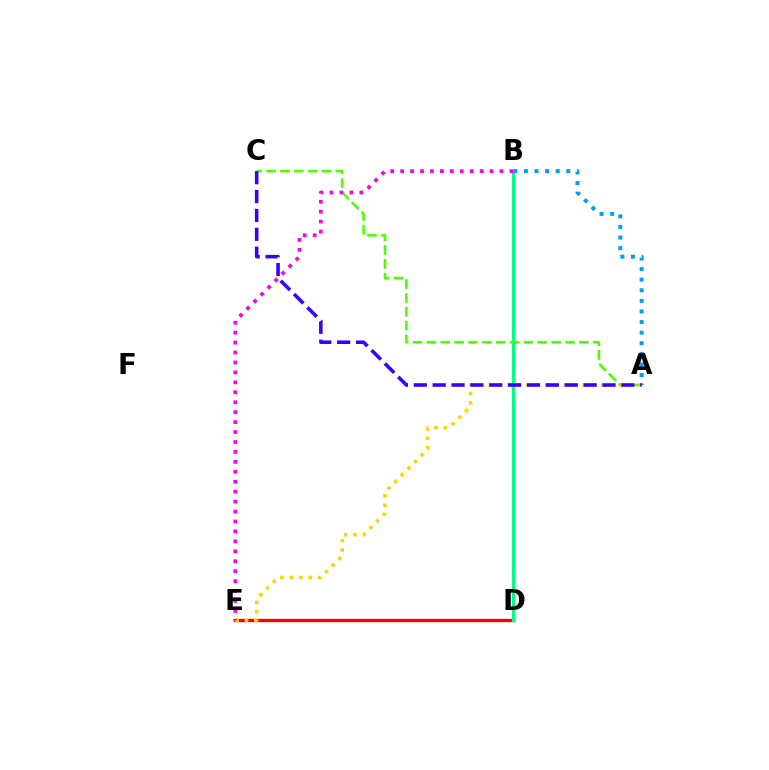{('D', 'E'): [{'color': '#ff0000', 'line_style': 'solid', 'thickness': 2.4}], ('B', 'D'): [{'color': '#00ff86', 'line_style': 'solid', 'thickness': 2.31}], ('A', 'C'): [{'color': '#4fff00', 'line_style': 'dashed', 'thickness': 1.88}, {'color': '#3700ff', 'line_style': 'dashed', 'thickness': 2.56}], ('A', 'E'): [{'color': '#ffd500', 'line_style': 'dotted', 'thickness': 2.55}], ('B', 'E'): [{'color': '#ff00ed', 'line_style': 'dotted', 'thickness': 2.7}], ('A', 'B'): [{'color': '#009eff', 'line_style': 'dotted', 'thickness': 2.88}]}